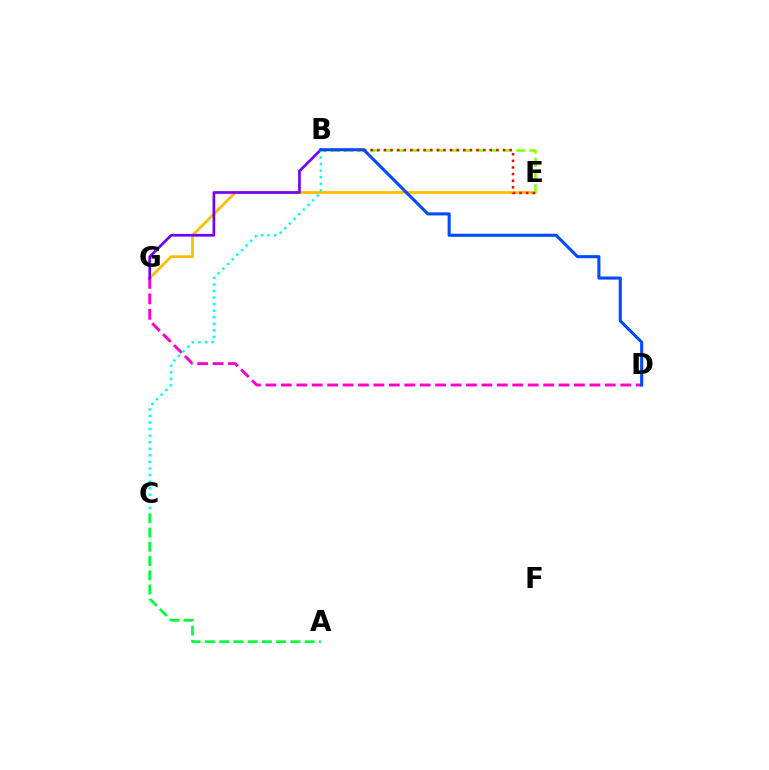{('E', 'G'): [{'color': '#ffbd00', 'line_style': 'solid', 'thickness': 1.99}], ('D', 'G'): [{'color': '#ff00cf', 'line_style': 'dashed', 'thickness': 2.1}], ('A', 'C'): [{'color': '#00ff39', 'line_style': 'dashed', 'thickness': 1.94}], ('B', 'G'): [{'color': '#7200ff', 'line_style': 'solid', 'thickness': 1.93}], ('B', 'C'): [{'color': '#00fff6', 'line_style': 'dotted', 'thickness': 1.78}], ('B', 'E'): [{'color': '#84ff00', 'line_style': 'dashed', 'thickness': 1.8}, {'color': '#ff0000', 'line_style': 'dotted', 'thickness': 1.8}], ('B', 'D'): [{'color': '#004bff', 'line_style': 'solid', 'thickness': 2.22}]}